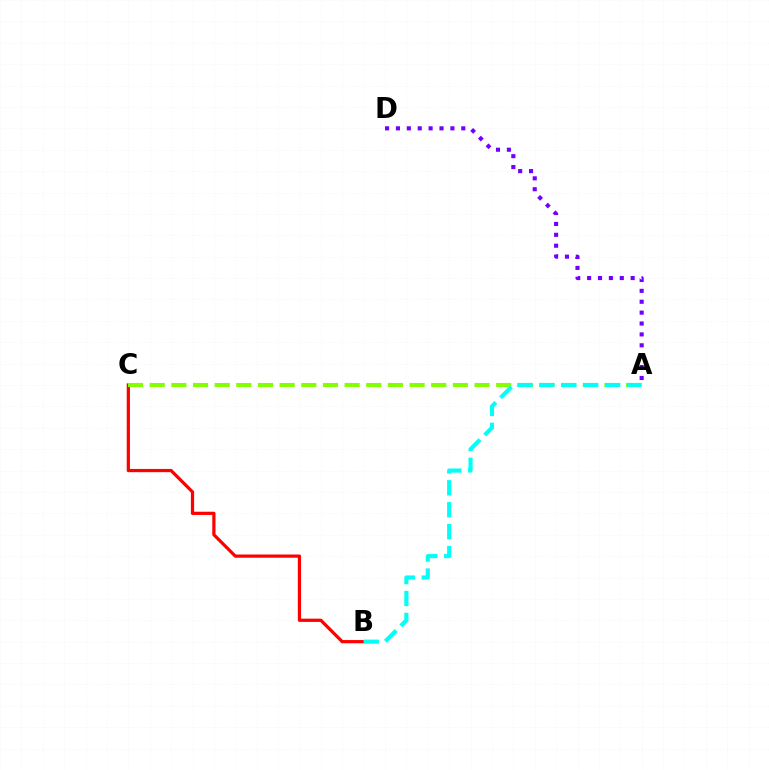{('B', 'C'): [{'color': '#ff0000', 'line_style': 'solid', 'thickness': 2.33}], ('A', 'C'): [{'color': '#84ff00', 'line_style': 'dashed', 'thickness': 2.94}], ('A', 'D'): [{'color': '#7200ff', 'line_style': 'dotted', 'thickness': 2.96}], ('A', 'B'): [{'color': '#00fff6', 'line_style': 'dashed', 'thickness': 2.98}]}